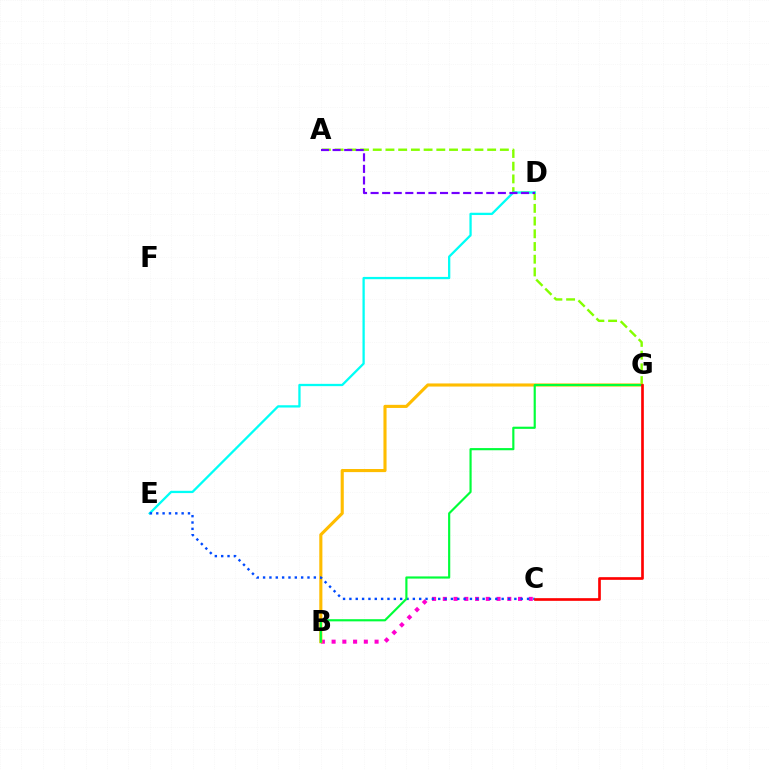{('B', 'C'): [{'color': '#ff00cf', 'line_style': 'dotted', 'thickness': 2.92}], ('A', 'G'): [{'color': '#84ff00', 'line_style': 'dashed', 'thickness': 1.73}], ('D', 'E'): [{'color': '#00fff6', 'line_style': 'solid', 'thickness': 1.65}], ('B', 'G'): [{'color': '#ffbd00', 'line_style': 'solid', 'thickness': 2.24}, {'color': '#00ff39', 'line_style': 'solid', 'thickness': 1.56}], ('C', 'E'): [{'color': '#004bff', 'line_style': 'dotted', 'thickness': 1.72}], ('A', 'D'): [{'color': '#7200ff', 'line_style': 'dashed', 'thickness': 1.57}], ('C', 'G'): [{'color': '#ff0000', 'line_style': 'solid', 'thickness': 1.92}]}